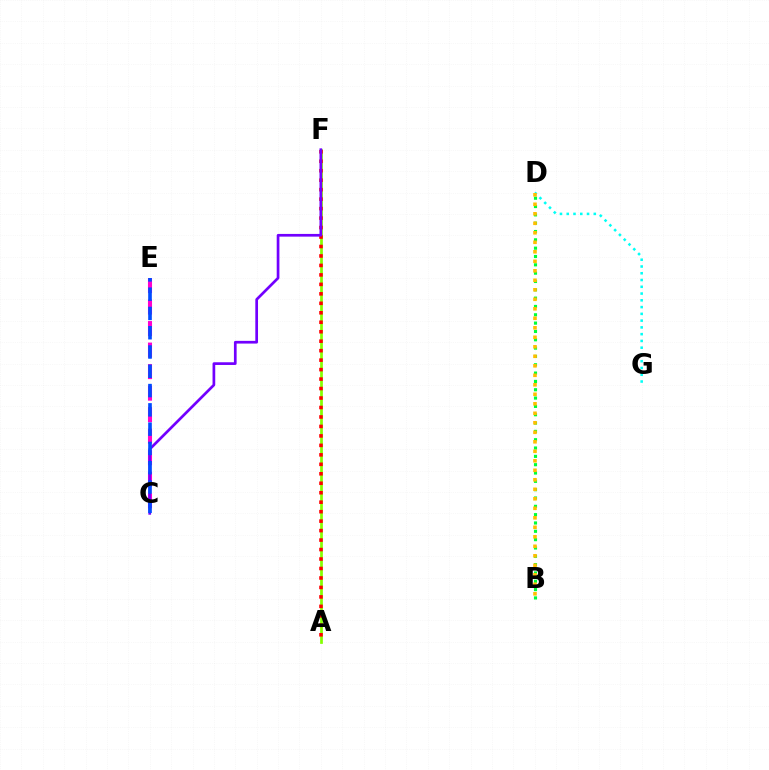{('C', 'E'): [{'color': '#ff00cf', 'line_style': 'dashed', 'thickness': 2.92}, {'color': '#004bff', 'line_style': 'dashed', 'thickness': 2.62}], ('A', 'F'): [{'color': '#84ff00', 'line_style': 'solid', 'thickness': 1.97}, {'color': '#ff0000', 'line_style': 'dotted', 'thickness': 2.57}], ('D', 'G'): [{'color': '#00fff6', 'line_style': 'dotted', 'thickness': 1.84}], ('C', 'F'): [{'color': '#7200ff', 'line_style': 'solid', 'thickness': 1.94}], ('B', 'D'): [{'color': '#00ff39', 'line_style': 'dotted', 'thickness': 2.26}, {'color': '#ffbd00', 'line_style': 'dotted', 'thickness': 2.58}]}